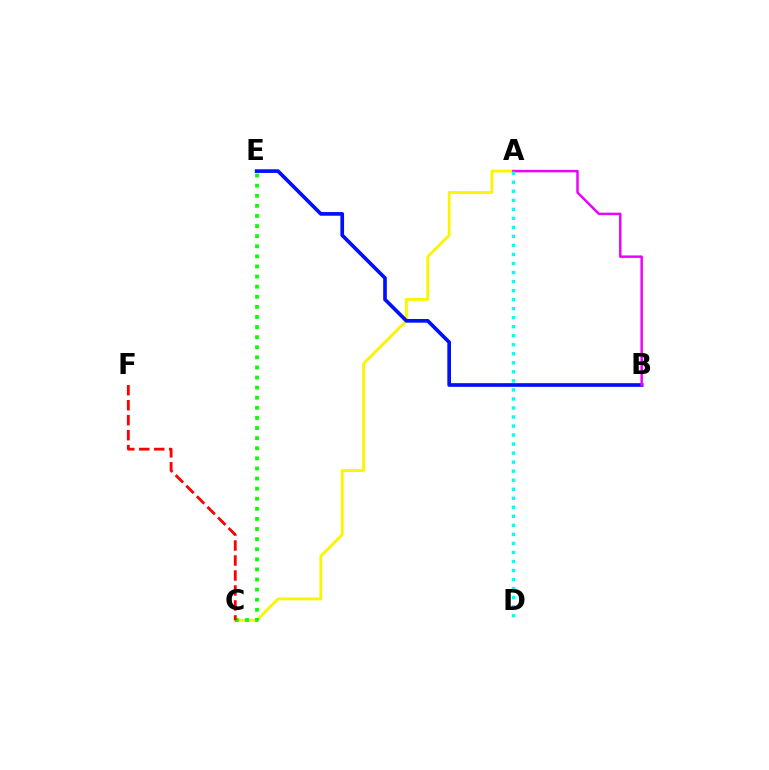{('A', 'C'): [{'color': '#fcf500', 'line_style': 'solid', 'thickness': 2.05}], ('B', 'E'): [{'color': '#0010ff', 'line_style': 'solid', 'thickness': 2.64}], ('C', 'E'): [{'color': '#08ff00', 'line_style': 'dotted', 'thickness': 2.74}], ('A', 'B'): [{'color': '#ee00ff', 'line_style': 'solid', 'thickness': 1.78}], ('C', 'F'): [{'color': '#ff0000', 'line_style': 'dashed', 'thickness': 2.03}], ('A', 'D'): [{'color': '#00fff6', 'line_style': 'dotted', 'thickness': 2.45}]}